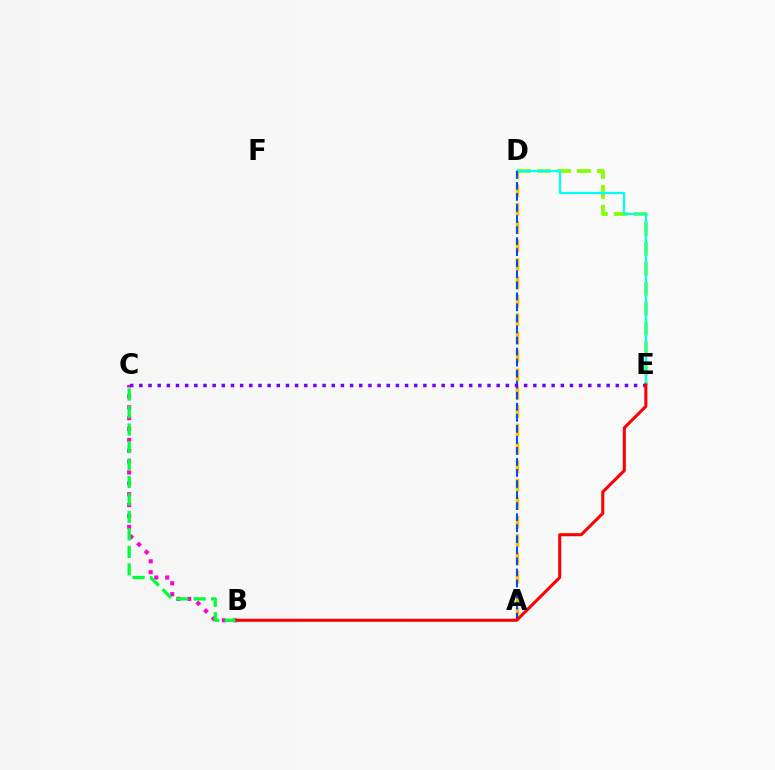{('A', 'D'): [{'color': '#ffbd00', 'line_style': 'dashed', 'thickness': 2.5}, {'color': '#004bff', 'line_style': 'dashed', 'thickness': 1.5}], ('D', 'E'): [{'color': '#84ff00', 'line_style': 'dashed', 'thickness': 2.71}, {'color': '#00fff6', 'line_style': 'solid', 'thickness': 1.6}], ('B', 'C'): [{'color': '#ff00cf', 'line_style': 'dotted', 'thickness': 2.95}, {'color': '#00ff39', 'line_style': 'dashed', 'thickness': 2.37}], ('C', 'E'): [{'color': '#7200ff', 'line_style': 'dotted', 'thickness': 2.49}], ('B', 'E'): [{'color': '#ff0000', 'line_style': 'solid', 'thickness': 2.19}]}